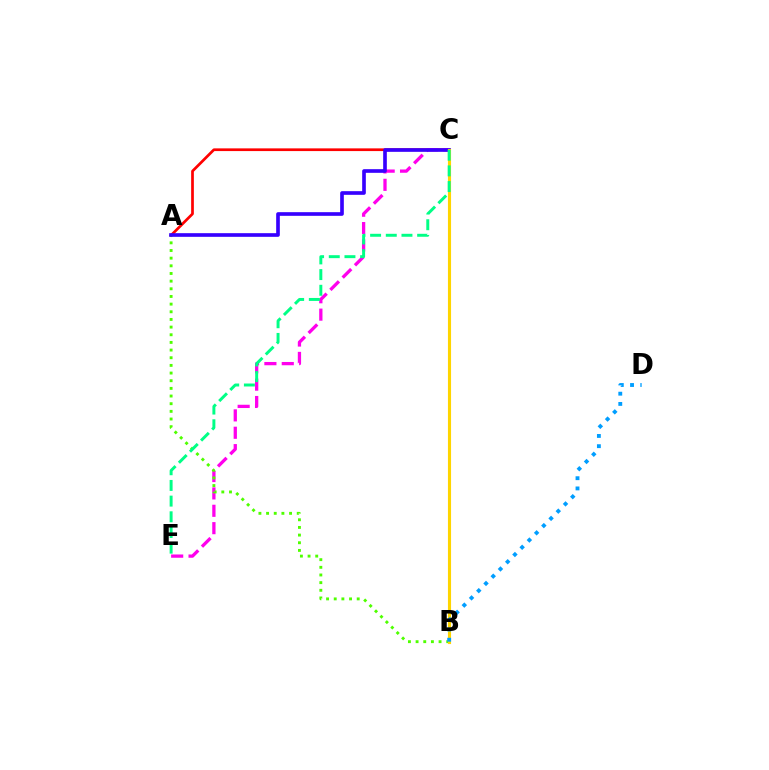{('A', 'C'): [{'color': '#ff0000', 'line_style': 'solid', 'thickness': 1.95}, {'color': '#3700ff', 'line_style': 'solid', 'thickness': 2.63}], ('C', 'E'): [{'color': '#ff00ed', 'line_style': 'dashed', 'thickness': 2.36}, {'color': '#00ff86', 'line_style': 'dashed', 'thickness': 2.13}], ('A', 'B'): [{'color': '#4fff00', 'line_style': 'dotted', 'thickness': 2.08}], ('B', 'C'): [{'color': '#ffd500', 'line_style': 'solid', 'thickness': 2.25}], ('B', 'D'): [{'color': '#009eff', 'line_style': 'dotted', 'thickness': 2.78}]}